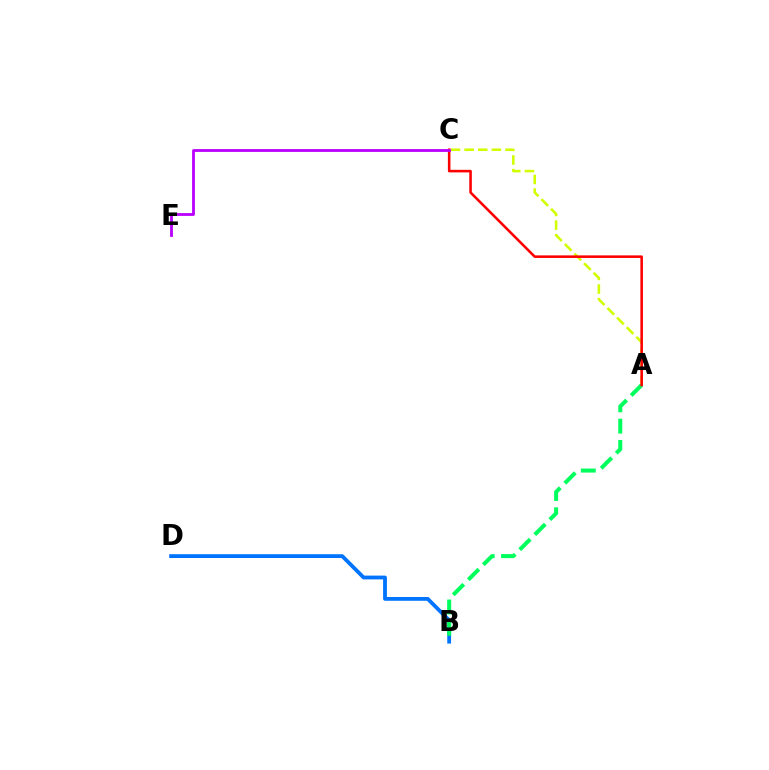{('B', 'D'): [{'color': '#0074ff', 'line_style': 'solid', 'thickness': 2.74}], ('A', 'C'): [{'color': '#d1ff00', 'line_style': 'dashed', 'thickness': 1.85}, {'color': '#ff0000', 'line_style': 'solid', 'thickness': 1.85}], ('A', 'B'): [{'color': '#00ff5c', 'line_style': 'dashed', 'thickness': 2.89}], ('C', 'E'): [{'color': '#b900ff', 'line_style': 'solid', 'thickness': 2.02}]}